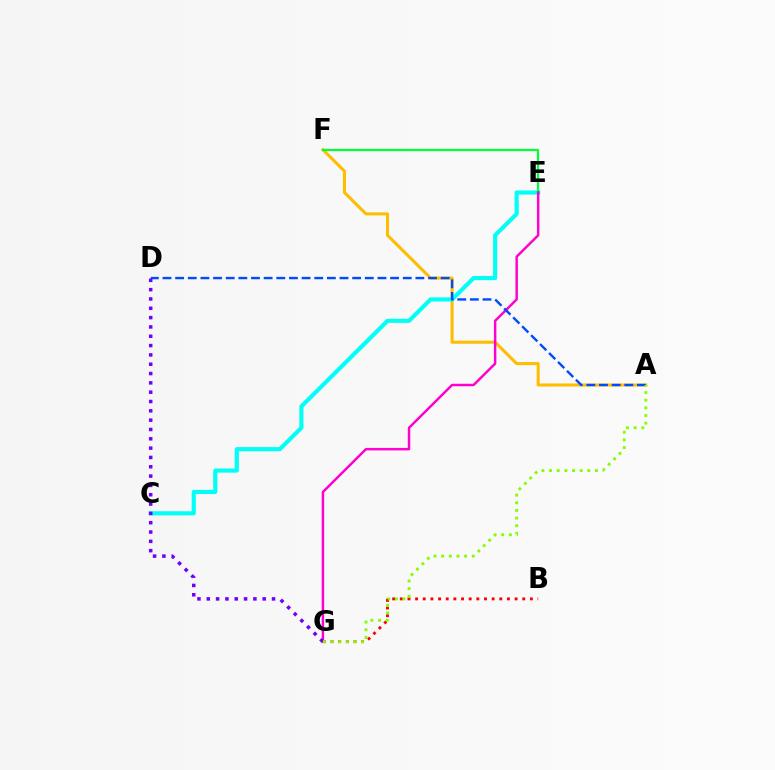{('A', 'F'): [{'color': '#ffbd00', 'line_style': 'solid', 'thickness': 2.19}], ('C', 'E'): [{'color': '#00fff6', 'line_style': 'solid', 'thickness': 2.98}], ('E', 'F'): [{'color': '#00ff39', 'line_style': 'solid', 'thickness': 1.6}], ('B', 'G'): [{'color': '#ff0000', 'line_style': 'dotted', 'thickness': 2.08}], ('E', 'G'): [{'color': '#ff00cf', 'line_style': 'solid', 'thickness': 1.77}], ('A', 'D'): [{'color': '#004bff', 'line_style': 'dashed', 'thickness': 1.72}], ('D', 'G'): [{'color': '#7200ff', 'line_style': 'dotted', 'thickness': 2.53}], ('A', 'G'): [{'color': '#84ff00', 'line_style': 'dotted', 'thickness': 2.08}]}